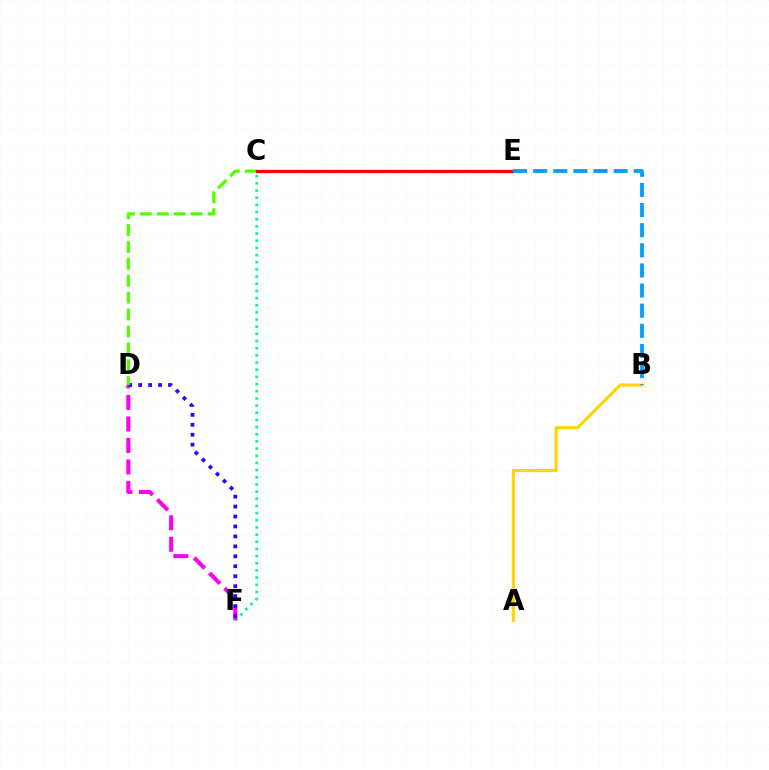{('C', 'F'): [{'color': '#00ff86', 'line_style': 'dotted', 'thickness': 1.95}], ('D', 'F'): [{'color': '#ff00ed', 'line_style': 'dashed', 'thickness': 2.92}, {'color': '#3700ff', 'line_style': 'dotted', 'thickness': 2.7}], ('A', 'B'): [{'color': '#ffd500', 'line_style': 'solid', 'thickness': 2.26}], ('C', 'D'): [{'color': '#4fff00', 'line_style': 'dashed', 'thickness': 2.29}], ('C', 'E'): [{'color': '#ff0000', 'line_style': 'solid', 'thickness': 2.34}], ('B', 'E'): [{'color': '#009eff', 'line_style': 'dashed', 'thickness': 2.73}]}